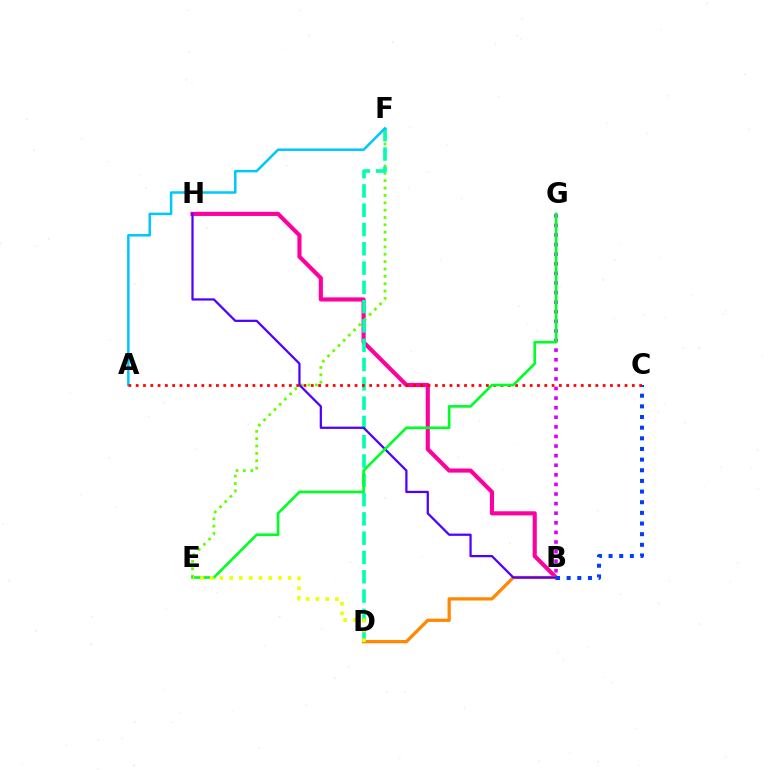{('B', 'H'): [{'color': '#ff00a0', 'line_style': 'solid', 'thickness': 2.97}, {'color': '#4f00ff', 'line_style': 'solid', 'thickness': 1.62}], ('E', 'F'): [{'color': '#66ff00', 'line_style': 'dotted', 'thickness': 2.0}], ('B', 'D'): [{'color': '#ff8800', 'line_style': 'solid', 'thickness': 2.35}], ('D', 'F'): [{'color': '#00ffaf', 'line_style': 'dashed', 'thickness': 2.62}], ('B', 'C'): [{'color': '#003fff', 'line_style': 'dotted', 'thickness': 2.89}], ('A', 'F'): [{'color': '#00c7ff', 'line_style': 'solid', 'thickness': 1.81}], ('B', 'G'): [{'color': '#d600ff', 'line_style': 'dotted', 'thickness': 2.61}], ('A', 'C'): [{'color': '#ff0000', 'line_style': 'dotted', 'thickness': 1.98}], ('E', 'G'): [{'color': '#00ff27', 'line_style': 'solid', 'thickness': 1.91}], ('D', 'E'): [{'color': '#eeff00', 'line_style': 'dotted', 'thickness': 2.65}]}